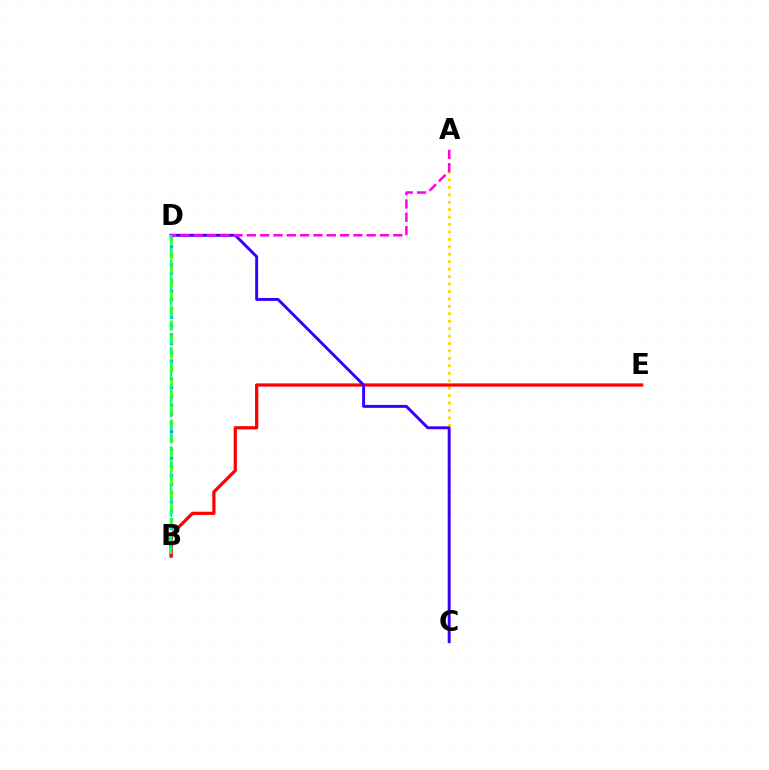{('B', 'D'): [{'color': '#009eff', 'line_style': 'dotted', 'thickness': 2.39}, {'color': '#4fff00', 'line_style': 'dashed', 'thickness': 1.92}, {'color': '#00ff86', 'line_style': 'dashed', 'thickness': 1.69}], ('A', 'C'): [{'color': '#ffd500', 'line_style': 'dotted', 'thickness': 2.02}], ('B', 'E'): [{'color': '#ff0000', 'line_style': 'solid', 'thickness': 2.32}], ('C', 'D'): [{'color': '#3700ff', 'line_style': 'solid', 'thickness': 2.1}], ('A', 'D'): [{'color': '#ff00ed', 'line_style': 'dashed', 'thickness': 1.81}]}